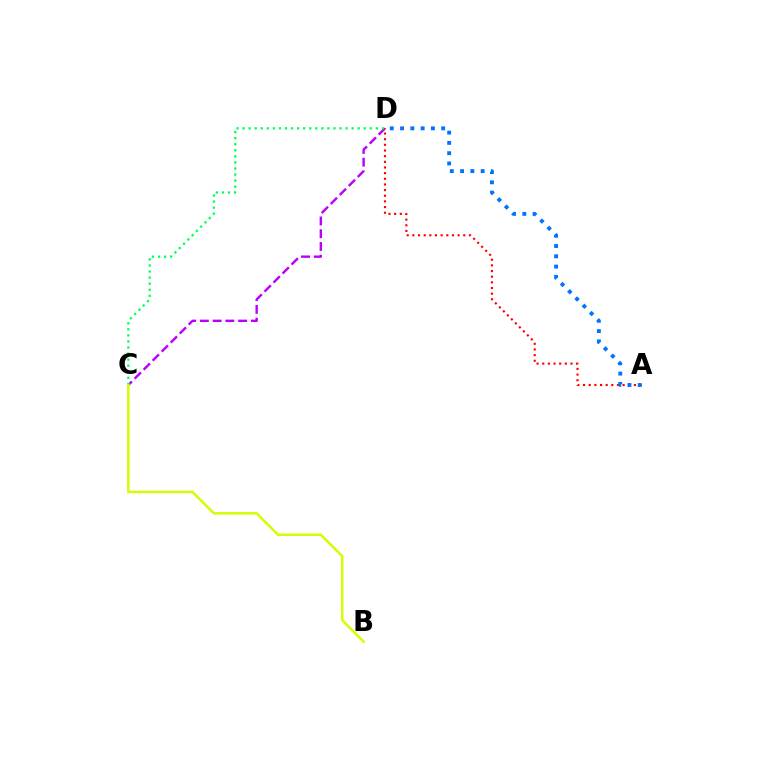{('C', 'D'): [{'color': '#b900ff', 'line_style': 'dashed', 'thickness': 1.73}, {'color': '#00ff5c', 'line_style': 'dotted', 'thickness': 1.65}], ('A', 'D'): [{'color': '#ff0000', 'line_style': 'dotted', 'thickness': 1.54}, {'color': '#0074ff', 'line_style': 'dotted', 'thickness': 2.79}], ('B', 'C'): [{'color': '#d1ff00', 'line_style': 'solid', 'thickness': 1.78}]}